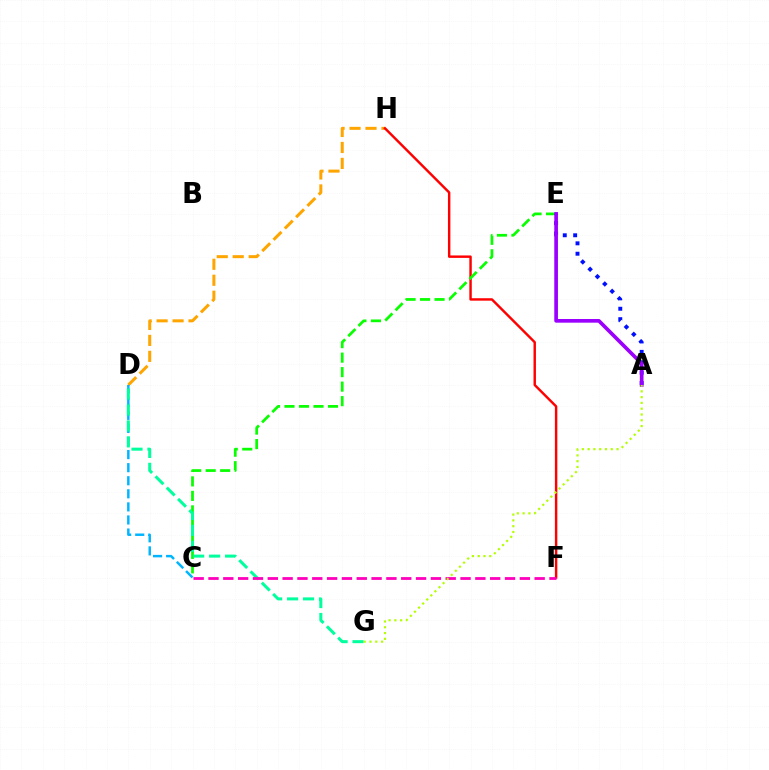{('D', 'H'): [{'color': '#ffa500', 'line_style': 'dashed', 'thickness': 2.17}], ('F', 'H'): [{'color': '#ff0000', 'line_style': 'solid', 'thickness': 1.76}], ('C', 'D'): [{'color': '#00b5ff', 'line_style': 'dashed', 'thickness': 1.78}], ('C', 'E'): [{'color': '#08ff00', 'line_style': 'dashed', 'thickness': 1.97}], ('D', 'G'): [{'color': '#00ff9d', 'line_style': 'dashed', 'thickness': 2.17}], ('C', 'F'): [{'color': '#ff00bd', 'line_style': 'dashed', 'thickness': 2.01}], ('A', 'E'): [{'color': '#0010ff', 'line_style': 'dotted', 'thickness': 2.82}, {'color': '#9b00ff', 'line_style': 'solid', 'thickness': 2.65}], ('A', 'G'): [{'color': '#b3ff00', 'line_style': 'dotted', 'thickness': 1.57}]}